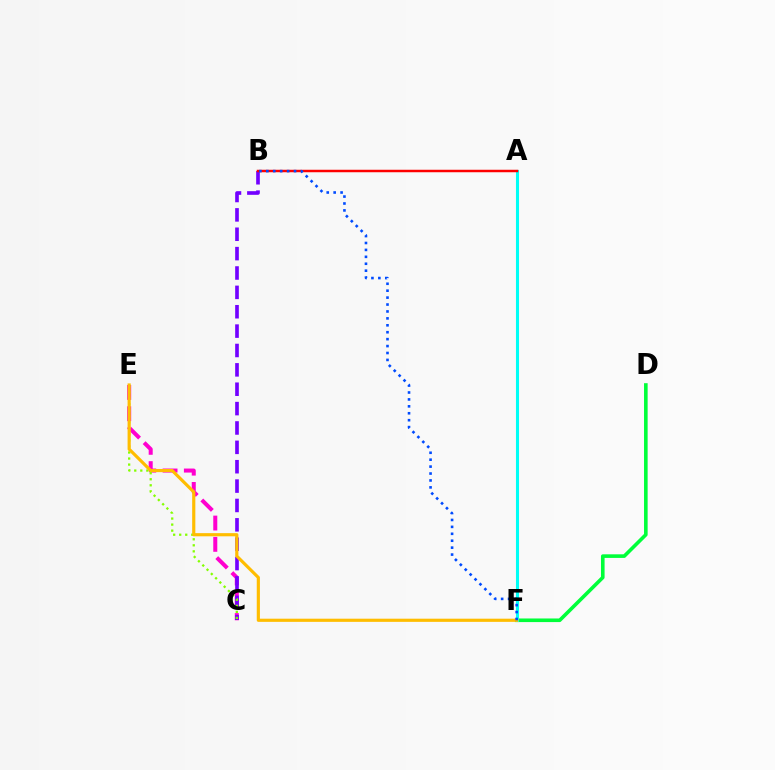{('C', 'E'): [{'color': '#ff00cf', 'line_style': 'dashed', 'thickness': 2.89}, {'color': '#84ff00', 'line_style': 'dotted', 'thickness': 1.64}], ('D', 'F'): [{'color': '#00ff39', 'line_style': 'solid', 'thickness': 2.6}], ('B', 'C'): [{'color': '#7200ff', 'line_style': 'dashed', 'thickness': 2.63}], ('A', 'F'): [{'color': '#00fff6', 'line_style': 'solid', 'thickness': 2.21}], ('A', 'B'): [{'color': '#ff0000', 'line_style': 'solid', 'thickness': 1.78}], ('E', 'F'): [{'color': '#ffbd00', 'line_style': 'solid', 'thickness': 2.28}], ('B', 'F'): [{'color': '#004bff', 'line_style': 'dotted', 'thickness': 1.88}]}